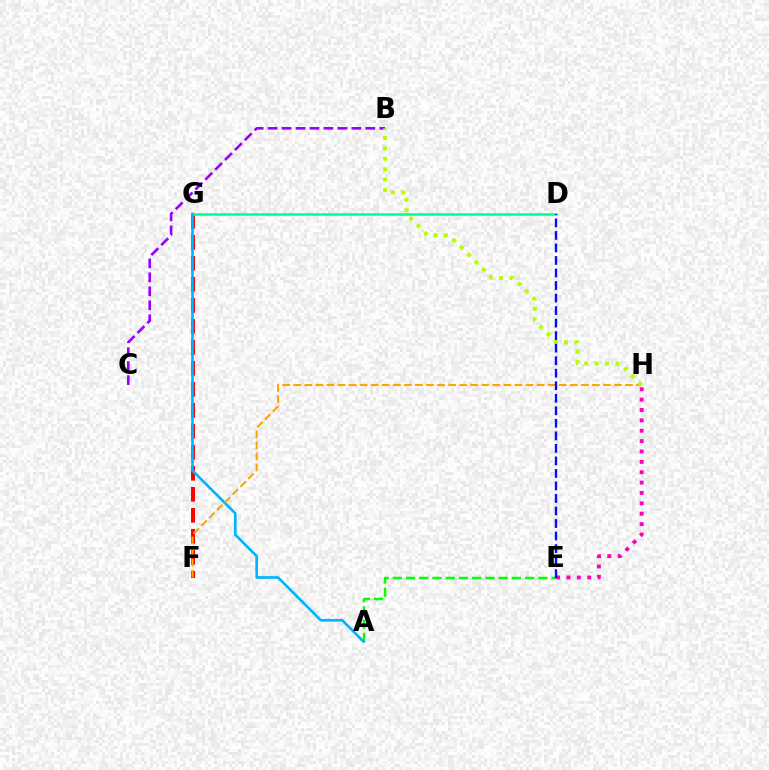{('F', 'G'): [{'color': '#ff0000', 'line_style': 'dashed', 'thickness': 2.85}], ('D', 'G'): [{'color': '#00ff9d', 'line_style': 'solid', 'thickness': 1.85}], ('A', 'E'): [{'color': '#08ff00', 'line_style': 'dashed', 'thickness': 1.8}], ('A', 'G'): [{'color': '#00b5ff', 'line_style': 'solid', 'thickness': 1.91}], ('F', 'H'): [{'color': '#ffa500', 'line_style': 'dashed', 'thickness': 1.5}], ('B', 'C'): [{'color': '#9b00ff', 'line_style': 'dashed', 'thickness': 1.9}], ('E', 'H'): [{'color': '#ff00bd', 'line_style': 'dotted', 'thickness': 2.82}], ('B', 'H'): [{'color': '#b3ff00', 'line_style': 'dotted', 'thickness': 2.83}], ('D', 'E'): [{'color': '#0010ff', 'line_style': 'dashed', 'thickness': 1.7}]}